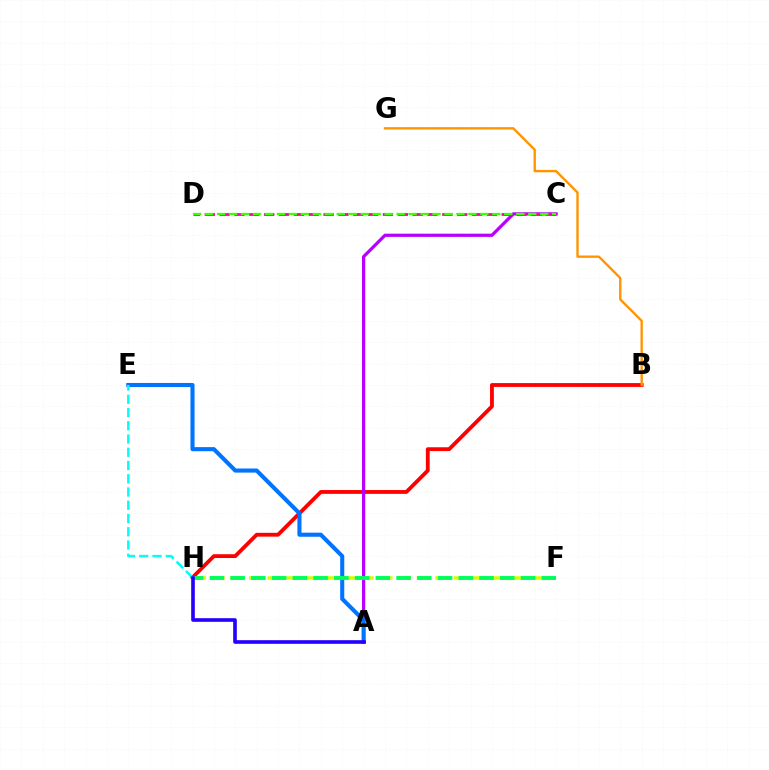{('F', 'H'): [{'color': '#d1ff00', 'line_style': 'dashed', 'thickness': 2.53}, {'color': '#00ff5c', 'line_style': 'dashed', 'thickness': 2.82}], ('B', 'H'): [{'color': '#ff0000', 'line_style': 'solid', 'thickness': 2.74}], ('A', 'C'): [{'color': '#b900ff', 'line_style': 'solid', 'thickness': 2.32}], ('A', 'E'): [{'color': '#0074ff', 'line_style': 'solid', 'thickness': 2.94}], ('C', 'D'): [{'color': '#ff00ac', 'line_style': 'dashed', 'thickness': 2.02}, {'color': '#3dff00', 'line_style': 'dashed', 'thickness': 1.63}], ('E', 'H'): [{'color': '#00fff6', 'line_style': 'dashed', 'thickness': 1.8}], ('A', 'H'): [{'color': '#2500ff', 'line_style': 'solid', 'thickness': 2.61}], ('B', 'G'): [{'color': '#ff9400', 'line_style': 'solid', 'thickness': 1.7}]}